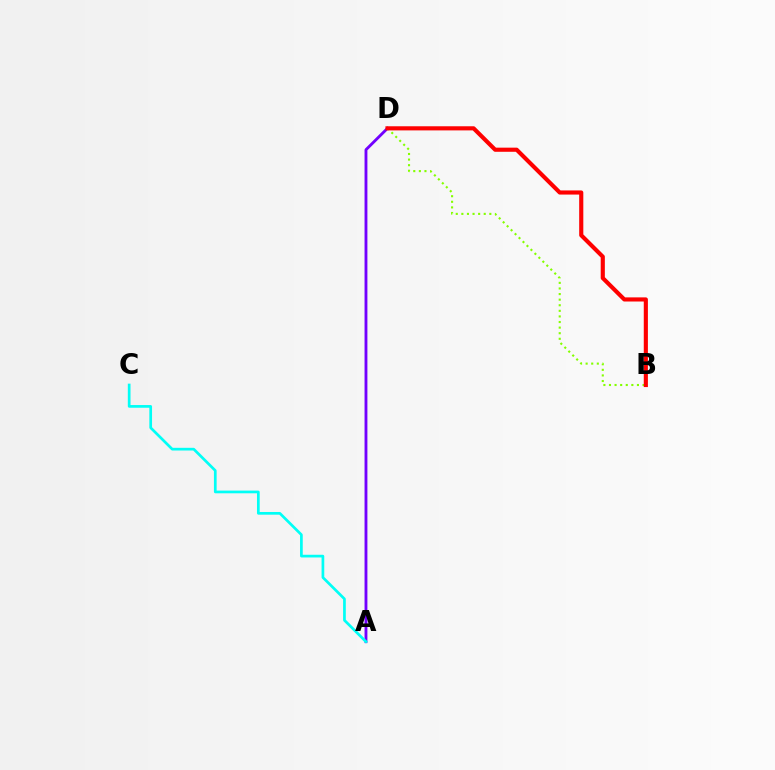{('B', 'D'): [{'color': '#84ff00', 'line_style': 'dotted', 'thickness': 1.52}, {'color': '#ff0000', 'line_style': 'solid', 'thickness': 2.97}], ('A', 'D'): [{'color': '#7200ff', 'line_style': 'solid', 'thickness': 2.06}], ('A', 'C'): [{'color': '#00fff6', 'line_style': 'solid', 'thickness': 1.94}]}